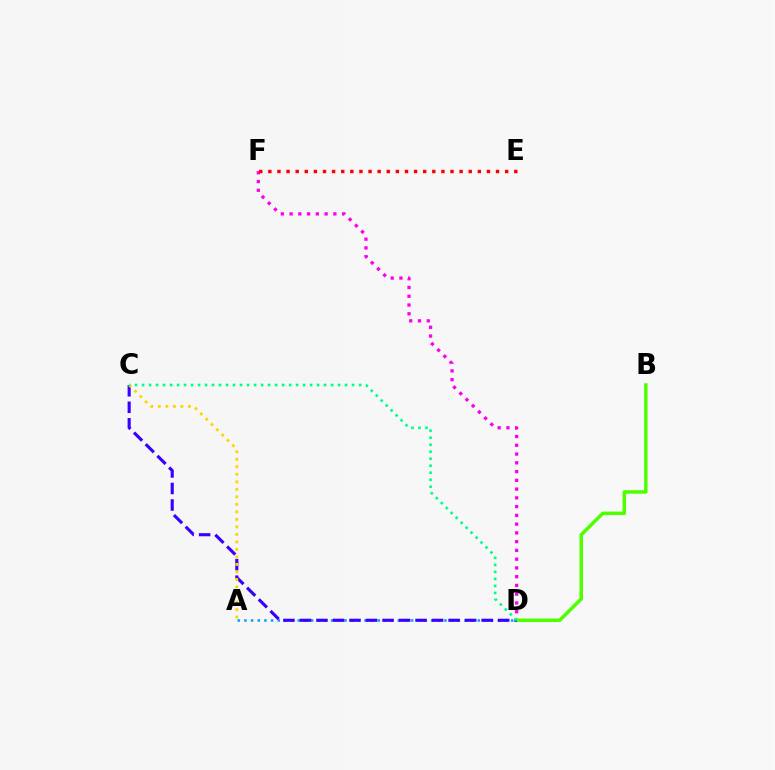{('D', 'F'): [{'color': '#ff00ed', 'line_style': 'dotted', 'thickness': 2.38}], ('B', 'D'): [{'color': '#4fff00', 'line_style': 'solid', 'thickness': 2.53}], ('A', 'D'): [{'color': '#009eff', 'line_style': 'dotted', 'thickness': 1.81}], ('E', 'F'): [{'color': '#ff0000', 'line_style': 'dotted', 'thickness': 2.47}], ('C', 'D'): [{'color': '#3700ff', 'line_style': 'dashed', 'thickness': 2.24}, {'color': '#00ff86', 'line_style': 'dotted', 'thickness': 1.9}], ('A', 'C'): [{'color': '#ffd500', 'line_style': 'dotted', 'thickness': 2.04}]}